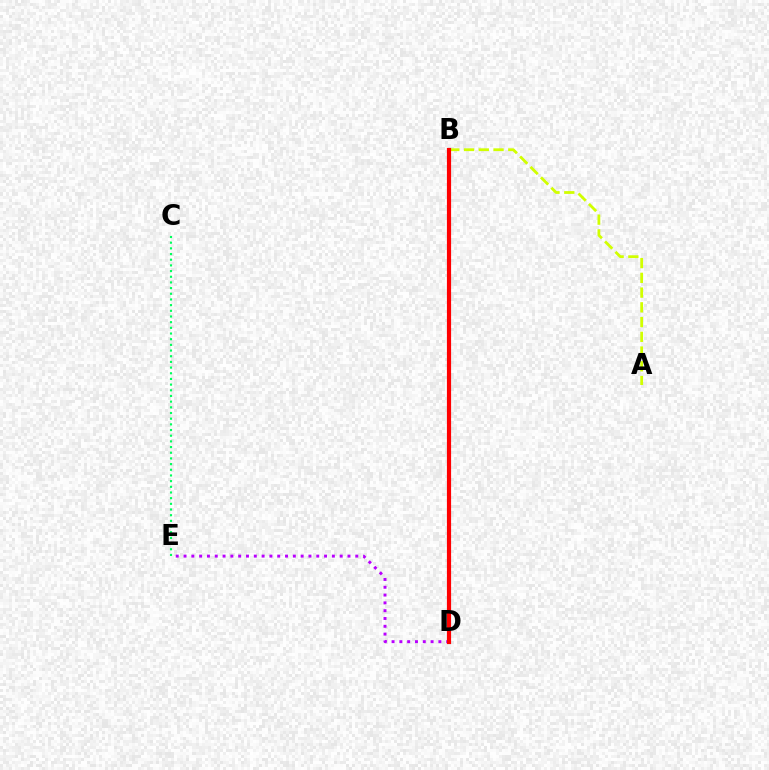{('A', 'B'): [{'color': '#d1ff00', 'line_style': 'dashed', 'thickness': 2.0}], ('C', 'E'): [{'color': '#00ff5c', 'line_style': 'dotted', 'thickness': 1.54}], ('B', 'D'): [{'color': '#0074ff', 'line_style': 'solid', 'thickness': 2.89}, {'color': '#ff0000', 'line_style': 'solid', 'thickness': 3.0}], ('D', 'E'): [{'color': '#b900ff', 'line_style': 'dotted', 'thickness': 2.12}]}